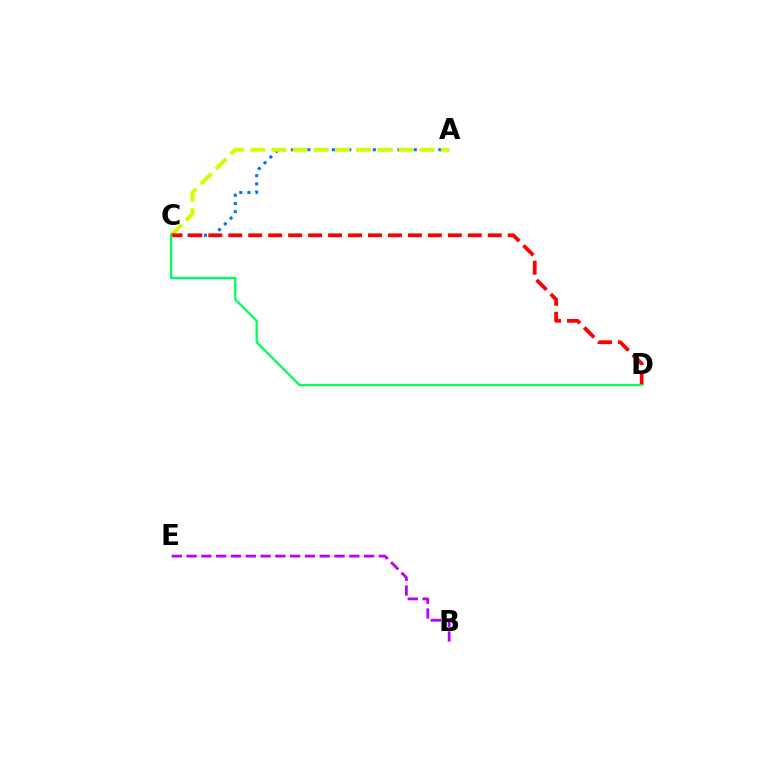{('B', 'E'): [{'color': '#b900ff', 'line_style': 'dashed', 'thickness': 2.01}], ('A', 'C'): [{'color': '#0074ff', 'line_style': 'dotted', 'thickness': 2.23}, {'color': '#d1ff00', 'line_style': 'dashed', 'thickness': 2.88}], ('C', 'D'): [{'color': '#ff0000', 'line_style': 'dashed', 'thickness': 2.71}, {'color': '#00ff5c', 'line_style': 'solid', 'thickness': 1.66}]}